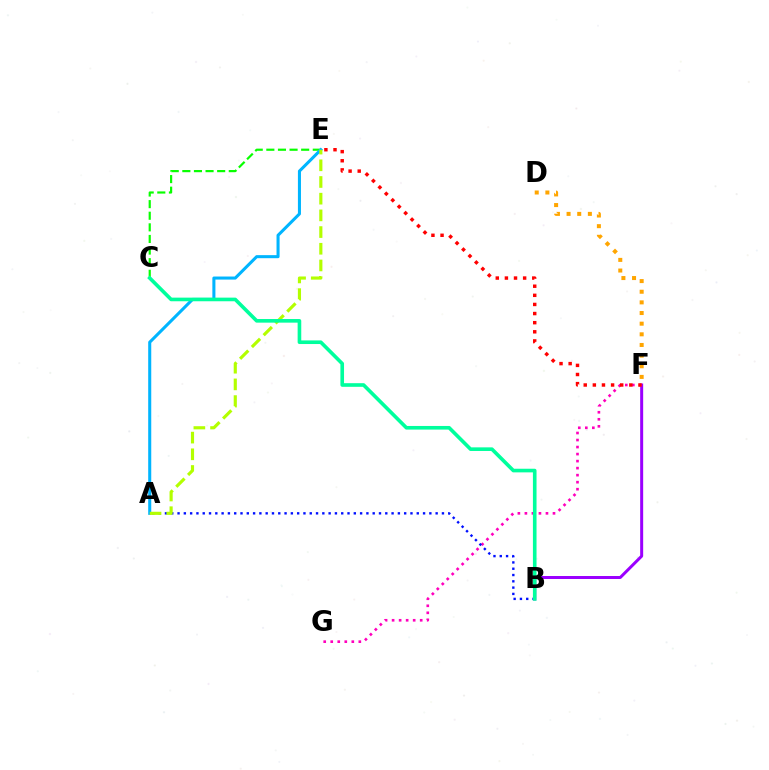{('C', 'E'): [{'color': '#08ff00', 'line_style': 'dashed', 'thickness': 1.58}], ('A', 'E'): [{'color': '#00b5ff', 'line_style': 'solid', 'thickness': 2.2}, {'color': '#b3ff00', 'line_style': 'dashed', 'thickness': 2.27}], ('B', 'F'): [{'color': '#9b00ff', 'line_style': 'solid', 'thickness': 2.15}], ('F', 'G'): [{'color': '#ff00bd', 'line_style': 'dotted', 'thickness': 1.91}], ('E', 'F'): [{'color': '#ff0000', 'line_style': 'dotted', 'thickness': 2.48}], ('A', 'B'): [{'color': '#0010ff', 'line_style': 'dotted', 'thickness': 1.71}], ('D', 'F'): [{'color': '#ffa500', 'line_style': 'dotted', 'thickness': 2.89}], ('B', 'C'): [{'color': '#00ff9d', 'line_style': 'solid', 'thickness': 2.61}]}